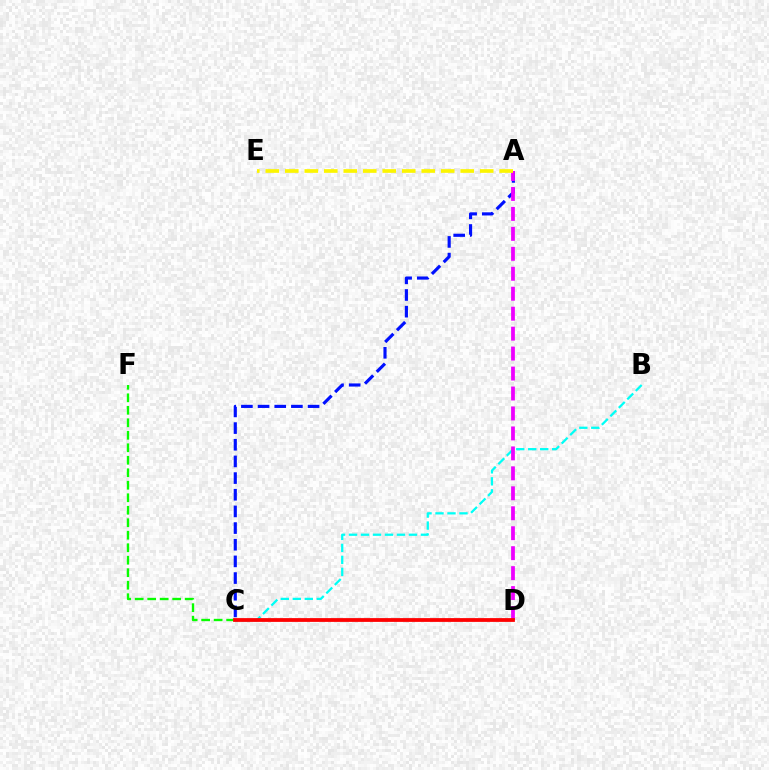{('A', 'C'): [{'color': '#0010ff', 'line_style': 'dashed', 'thickness': 2.26}], ('B', 'C'): [{'color': '#00fff6', 'line_style': 'dashed', 'thickness': 1.63}], ('A', 'D'): [{'color': '#ee00ff', 'line_style': 'dashed', 'thickness': 2.71}], ('A', 'E'): [{'color': '#fcf500', 'line_style': 'dashed', 'thickness': 2.65}], ('C', 'F'): [{'color': '#08ff00', 'line_style': 'dashed', 'thickness': 1.7}], ('C', 'D'): [{'color': '#ff0000', 'line_style': 'solid', 'thickness': 2.72}]}